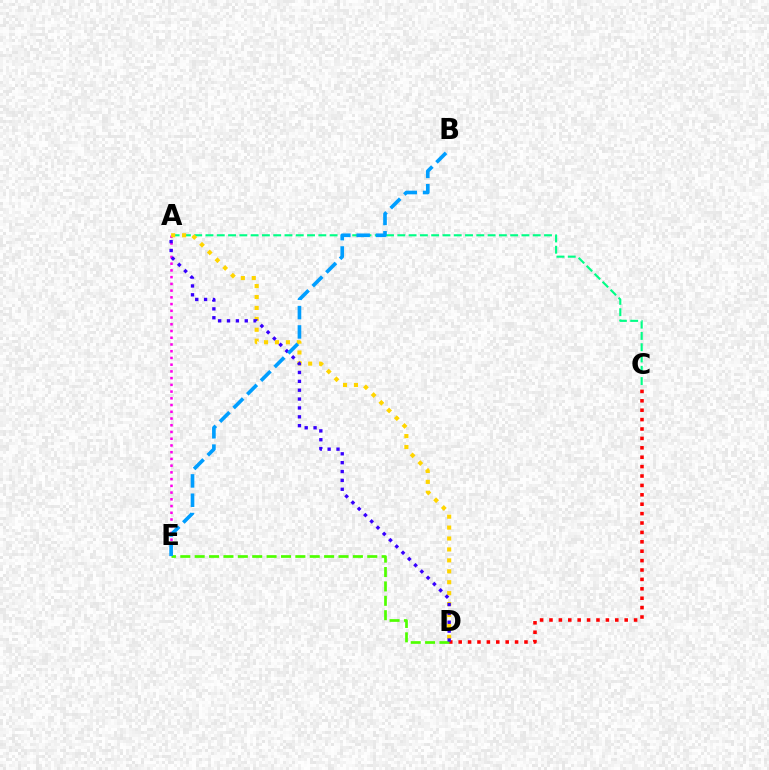{('C', 'D'): [{'color': '#ff0000', 'line_style': 'dotted', 'thickness': 2.55}], ('A', 'E'): [{'color': '#ff00ed', 'line_style': 'dotted', 'thickness': 1.83}], ('A', 'C'): [{'color': '#00ff86', 'line_style': 'dashed', 'thickness': 1.53}], ('A', 'D'): [{'color': '#ffd500', 'line_style': 'dotted', 'thickness': 2.97}, {'color': '#3700ff', 'line_style': 'dotted', 'thickness': 2.41}], ('D', 'E'): [{'color': '#4fff00', 'line_style': 'dashed', 'thickness': 1.95}], ('B', 'E'): [{'color': '#009eff', 'line_style': 'dashed', 'thickness': 2.63}]}